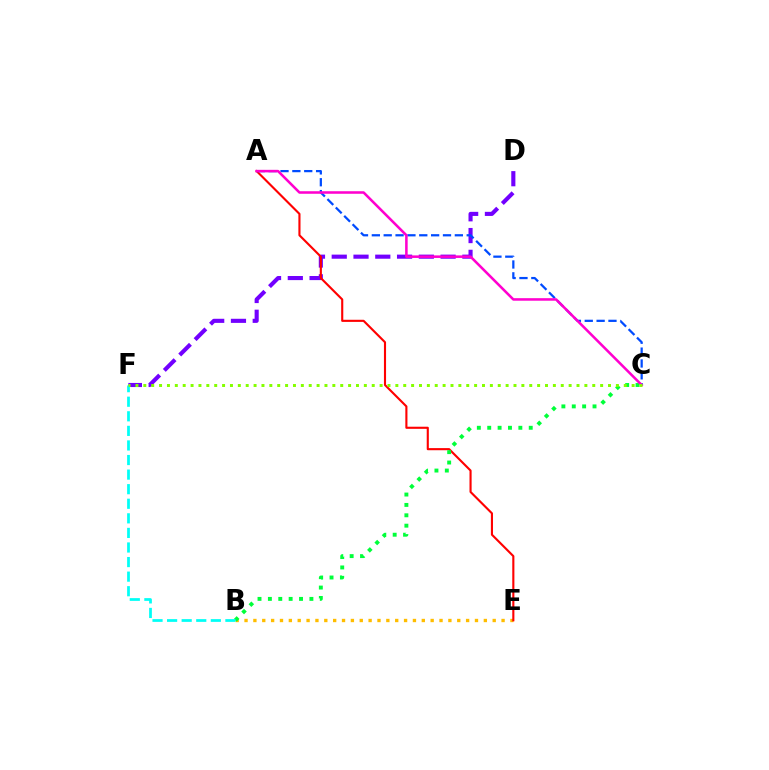{('D', 'F'): [{'color': '#7200ff', 'line_style': 'dashed', 'thickness': 2.96}], ('B', 'E'): [{'color': '#ffbd00', 'line_style': 'dotted', 'thickness': 2.41}], ('A', 'E'): [{'color': '#ff0000', 'line_style': 'solid', 'thickness': 1.53}], ('B', 'C'): [{'color': '#00ff39', 'line_style': 'dotted', 'thickness': 2.82}], ('B', 'F'): [{'color': '#00fff6', 'line_style': 'dashed', 'thickness': 1.98}], ('A', 'C'): [{'color': '#004bff', 'line_style': 'dashed', 'thickness': 1.61}, {'color': '#ff00cf', 'line_style': 'solid', 'thickness': 1.83}], ('C', 'F'): [{'color': '#84ff00', 'line_style': 'dotted', 'thickness': 2.14}]}